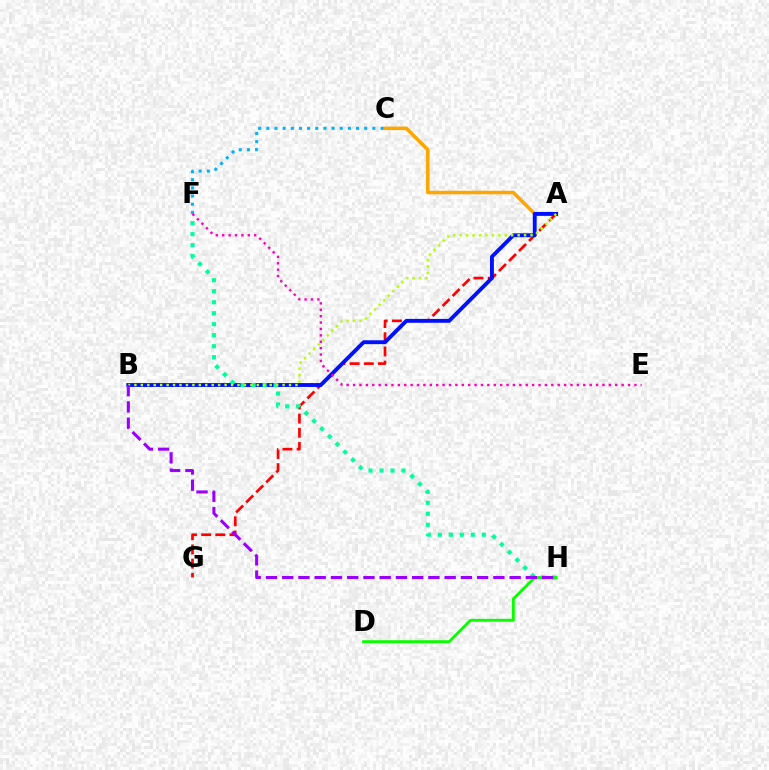{('A', 'C'): [{'color': '#ffa500', 'line_style': 'solid', 'thickness': 2.52}], ('A', 'G'): [{'color': '#ff0000', 'line_style': 'dashed', 'thickness': 1.93}], ('C', 'F'): [{'color': '#00b5ff', 'line_style': 'dotted', 'thickness': 2.22}], ('A', 'B'): [{'color': '#0010ff', 'line_style': 'solid', 'thickness': 2.79}, {'color': '#b3ff00', 'line_style': 'dotted', 'thickness': 1.75}], ('F', 'H'): [{'color': '#00ff9d', 'line_style': 'dotted', 'thickness': 2.99}], ('D', 'H'): [{'color': '#08ff00', 'line_style': 'solid', 'thickness': 2.06}], ('E', 'F'): [{'color': '#ff00bd', 'line_style': 'dotted', 'thickness': 1.74}], ('B', 'H'): [{'color': '#9b00ff', 'line_style': 'dashed', 'thickness': 2.21}]}